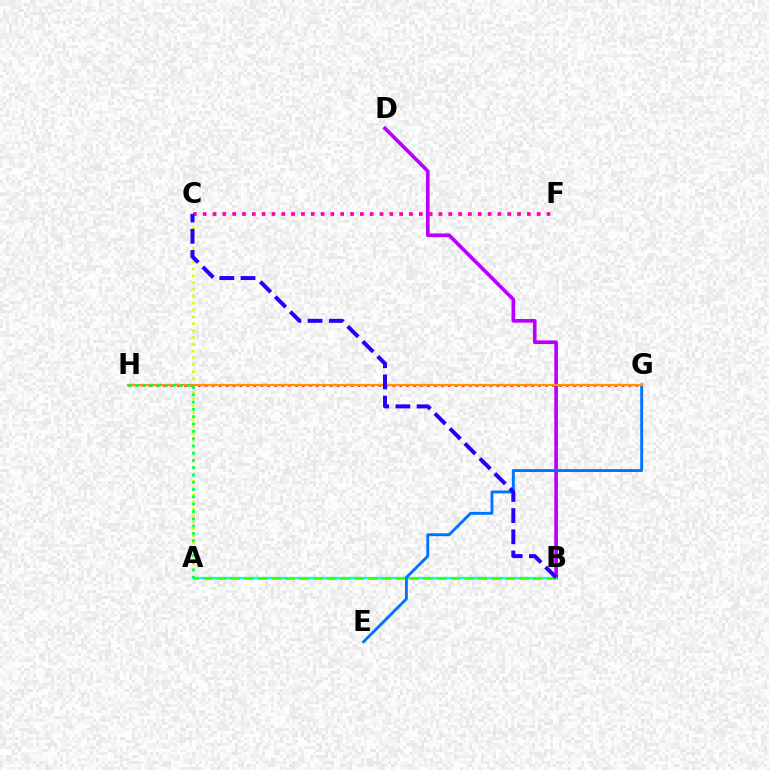{('B', 'D'): [{'color': '#b900ff', 'line_style': 'solid', 'thickness': 2.63}], ('A', 'C'): [{'color': '#d1ff00', 'line_style': 'dotted', 'thickness': 1.86}], ('A', 'B'): [{'color': '#00fff6', 'line_style': 'solid', 'thickness': 1.68}, {'color': '#3dff00', 'line_style': 'dashed', 'thickness': 1.87}], ('G', 'H'): [{'color': '#ff0000', 'line_style': 'dotted', 'thickness': 1.89}, {'color': '#ff9400', 'line_style': 'solid', 'thickness': 1.63}], ('E', 'G'): [{'color': '#0074ff', 'line_style': 'solid', 'thickness': 2.08}], ('A', 'H'): [{'color': '#00ff5c', 'line_style': 'dotted', 'thickness': 1.98}], ('C', 'F'): [{'color': '#ff00ac', 'line_style': 'dotted', 'thickness': 2.67}], ('B', 'C'): [{'color': '#2500ff', 'line_style': 'dashed', 'thickness': 2.88}]}